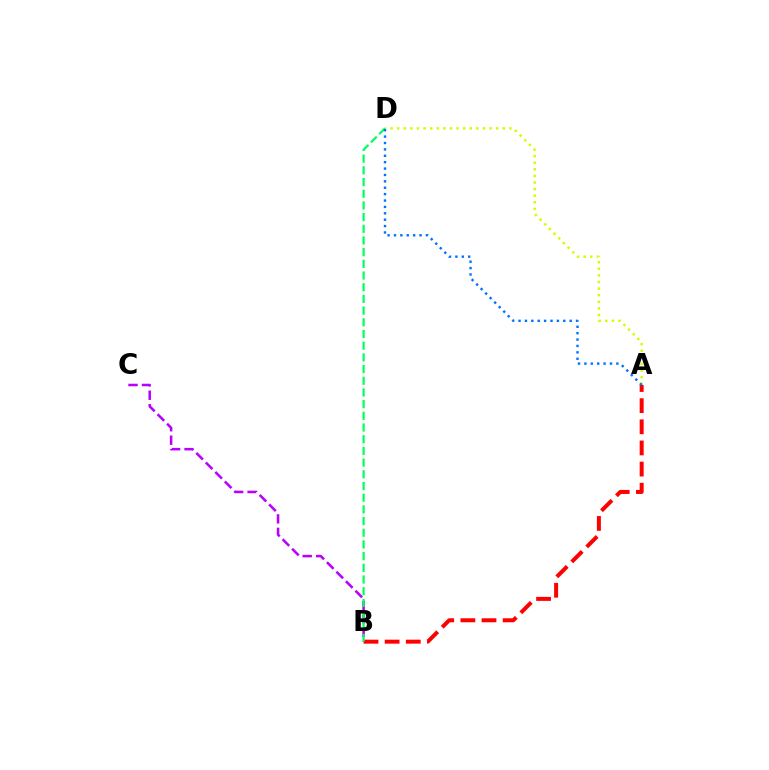{('A', 'B'): [{'color': '#ff0000', 'line_style': 'dashed', 'thickness': 2.87}], ('B', 'C'): [{'color': '#b900ff', 'line_style': 'dashed', 'thickness': 1.83}], ('A', 'D'): [{'color': '#d1ff00', 'line_style': 'dotted', 'thickness': 1.79}, {'color': '#0074ff', 'line_style': 'dotted', 'thickness': 1.74}], ('B', 'D'): [{'color': '#00ff5c', 'line_style': 'dashed', 'thickness': 1.59}]}